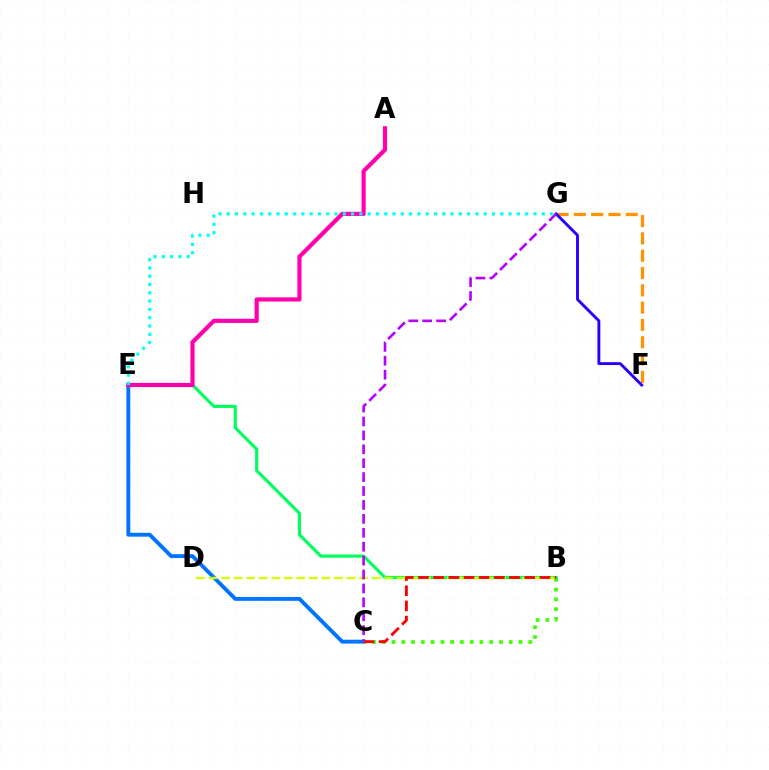{('C', 'E'): [{'color': '#0074ff', 'line_style': 'solid', 'thickness': 2.79}], ('B', 'C'): [{'color': '#3dff00', 'line_style': 'dotted', 'thickness': 2.65}, {'color': '#ff0000', 'line_style': 'dashed', 'thickness': 2.06}], ('B', 'E'): [{'color': '#00ff5c', 'line_style': 'solid', 'thickness': 2.27}], ('B', 'D'): [{'color': '#d1ff00', 'line_style': 'dashed', 'thickness': 1.7}], ('F', 'G'): [{'color': '#ff9400', 'line_style': 'dashed', 'thickness': 2.35}, {'color': '#2500ff', 'line_style': 'solid', 'thickness': 2.08}], ('A', 'E'): [{'color': '#ff00ac', 'line_style': 'solid', 'thickness': 3.0}], ('C', 'G'): [{'color': '#b900ff', 'line_style': 'dashed', 'thickness': 1.89}], ('E', 'G'): [{'color': '#00fff6', 'line_style': 'dotted', 'thickness': 2.25}]}